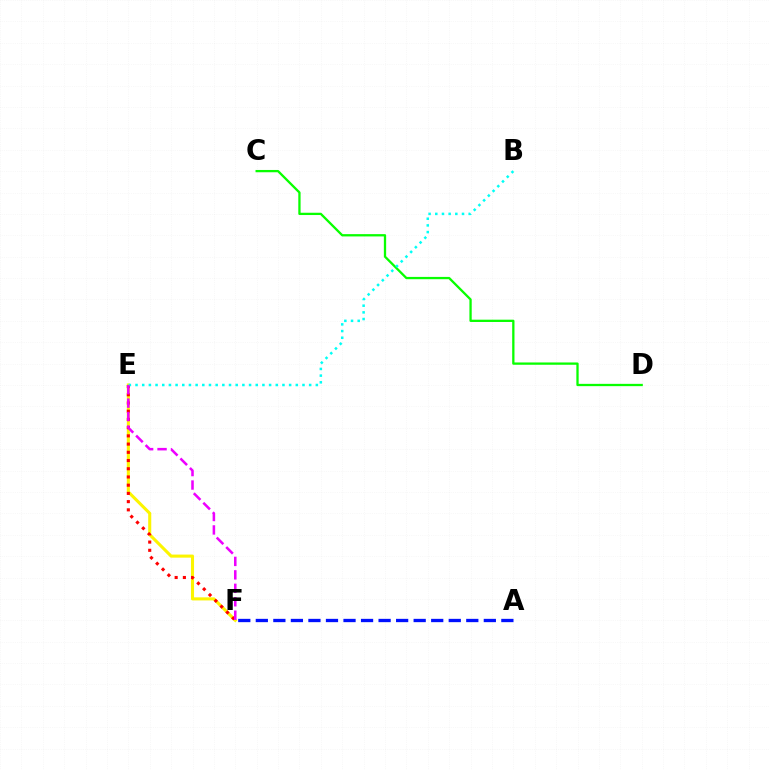{('E', 'F'): [{'color': '#fcf500', 'line_style': 'solid', 'thickness': 2.21}, {'color': '#ff0000', 'line_style': 'dotted', 'thickness': 2.23}, {'color': '#ee00ff', 'line_style': 'dashed', 'thickness': 1.83}], ('C', 'D'): [{'color': '#08ff00', 'line_style': 'solid', 'thickness': 1.65}], ('B', 'E'): [{'color': '#00fff6', 'line_style': 'dotted', 'thickness': 1.81}], ('A', 'F'): [{'color': '#0010ff', 'line_style': 'dashed', 'thickness': 2.38}]}